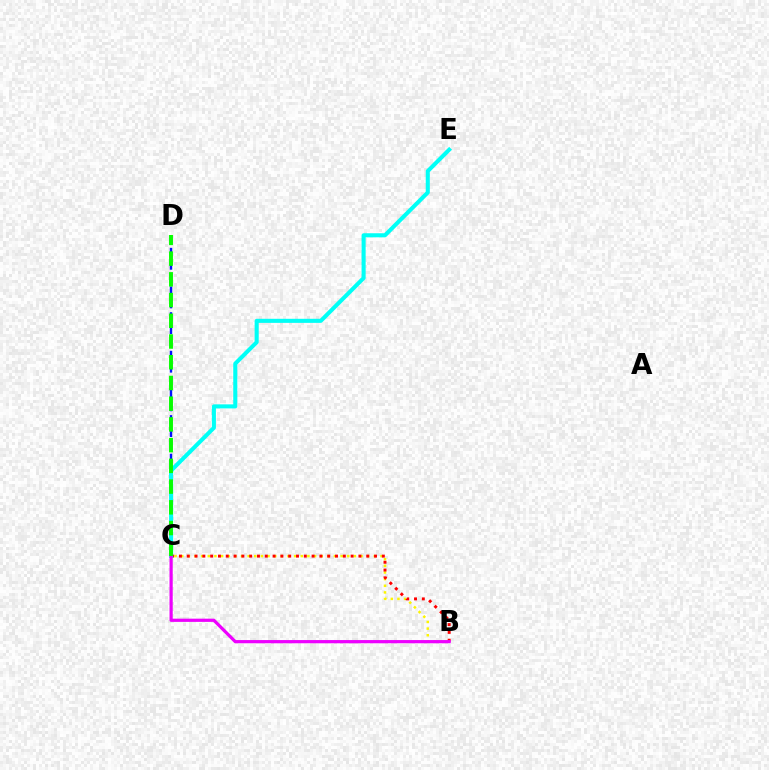{('C', 'D'): [{'color': '#0010ff', 'line_style': 'dashed', 'thickness': 1.75}, {'color': '#08ff00', 'line_style': 'dashed', 'thickness': 2.82}], ('B', 'C'): [{'color': '#fcf500', 'line_style': 'dotted', 'thickness': 1.8}, {'color': '#ff0000', 'line_style': 'dotted', 'thickness': 2.12}, {'color': '#ee00ff', 'line_style': 'solid', 'thickness': 2.32}], ('C', 'E'): [{'color': '#00fff6', 'line_style': 'solid', 'thickness': 2.93}]}